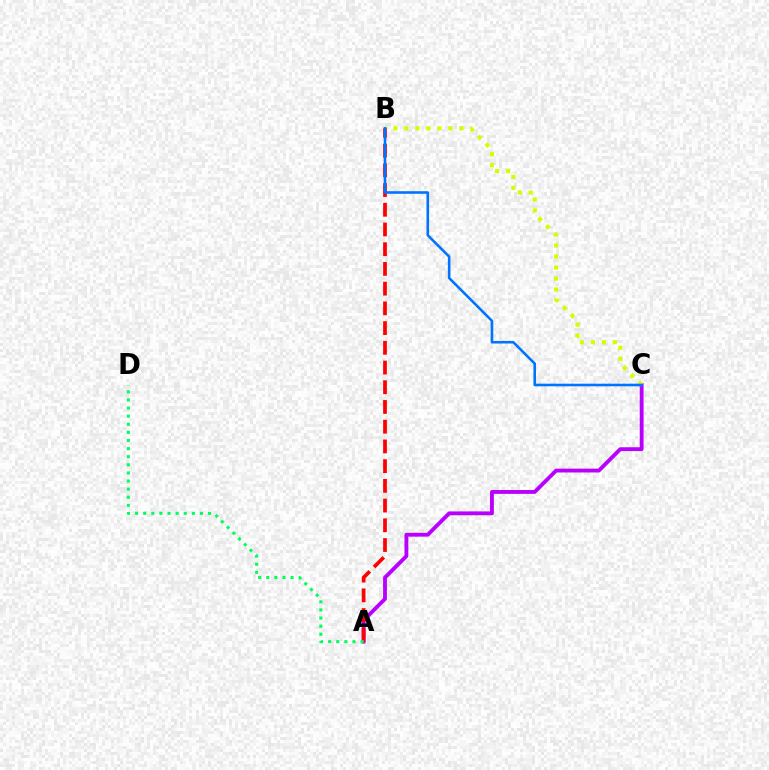{('A', 'C'): [{'color': '#b900ff', 'line_style': 'solid', 'thickness': 2.77}], ('B', 'C'): [{'color': '#d1ff00', 'line_style': 'dotted', 'thickness': 2.99}, {'color': '#0074ff', 'line_style': 'solid', 'thickness': 1.87}], ('A', 'B'): [{'color': '#ff0000', 'line_style': 'dashed', 'thickness': 2.68}], ('A', 'D'): [{'color': '#00ff5c', 'line_style': 'dotted', 'thickness': 2.2}]}